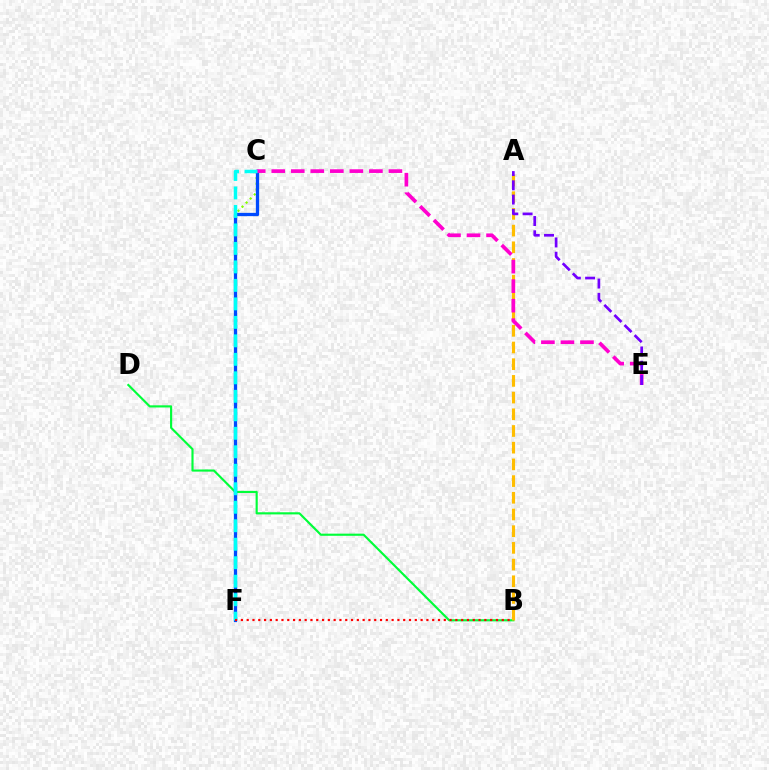{('C', 'F'): [{'color': '#84ff00', 'line_style': 'dotted', 'thickness': 1.57}, {'color': '#004bff', 'line_style': 'solid', 'thickness': 2.36}, {'color': '#00fff6', 'line_style': 'dashed', 'thickness': 2.51}], ('B', 'D'): [{'color': '#00ff39', 'line_style': 'solid', 'thickness': 1.55}], ('A', 'B'): [{'color': '#ffbd00', 'line_style': 'dashed', 'thickness': 2.27}], ('C', 'E'): [{'color': '#ff00cf', 'line_style': 'dashed', 'thickness': 2.65}], ('A', 'E'): [{'color': '#7200ff', 'line_style': 'dashed', 'thickness': 1.94}], ('B', 'F'): [{'color': '#ff0000', 'line_style': 'dotted', 'thickness': 1.58}]}